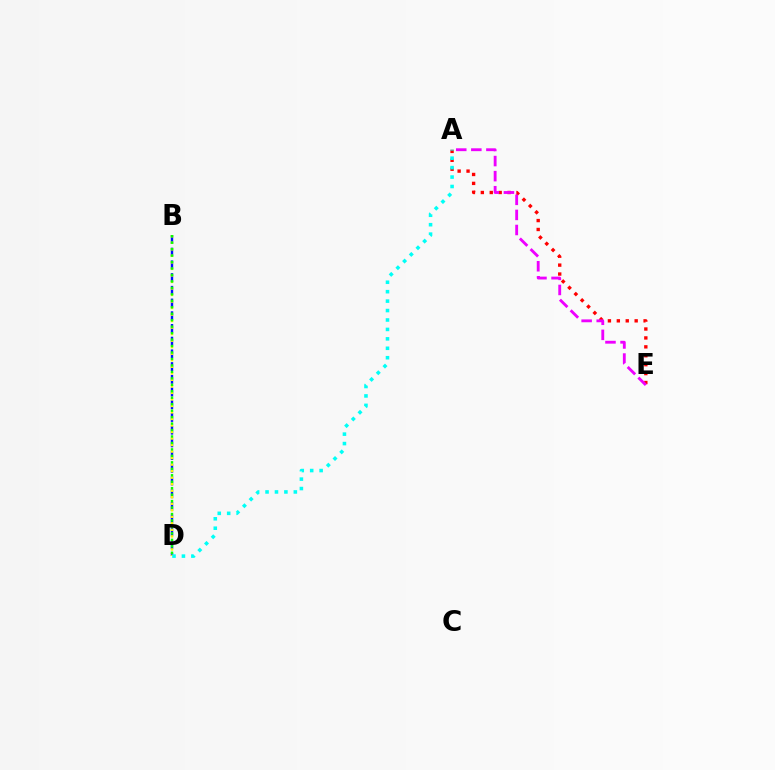{('B', 'D'): [{'color': '#0010ff', 'line_style': 'dashed', 'thickness': 1.73}, {'color': '#fcf500', 'line_style': 'dotted', 'thickness': 1.77}, {'color': '#08ff00', 'line_style': 'dotted', 'thickness': 1.76}], ('A', 'E'): [{'color': '#ff0000', 'line_style': 'dotted', 'thickness': 2.42}, {'color': '#ee00ff', 'line_style': 'dashed', 'thickness': 2.05}], ('A', 'D'): [{'color': '#00fff6', 'line_style': 'dotted', 'thickness': 2.56}]}